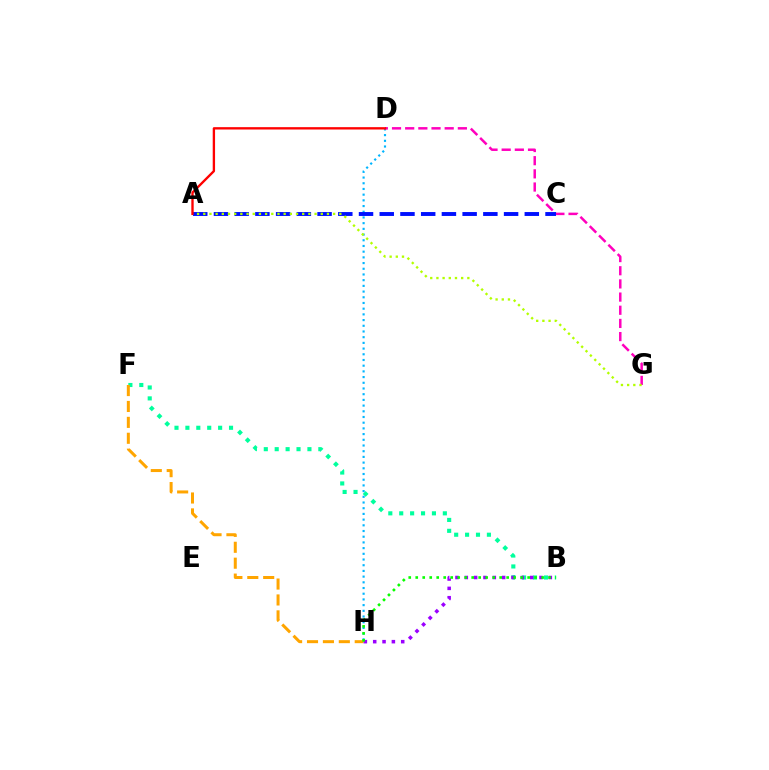{('B', 'F'): [{'color': '#00ff9d', 'line_style': 'dotted', 'thickness': 2.96}], ('D', 'H'): [{'color': '#00b5ff', 'line_style': 'dotted', 'thickness': 1.55}], ('F', 'H'): [{'color': '#ffa500', 'line_style': 'dashed', 'thickness': 2.16}], ('D', 'G'): [{'color': '#ff00bd', 'line_style': 'dashed', 'thickness': 1.79}], ('B', 'H'): [{'color': '#9b00ff', 'line_style': 'dotted', 'thickness': 2.54}, {'color': '#08ff00', 'line_style': 'dotted', 'thickness': 1.9}], ('A', 'C'): [{'color': '#0010ff', 'line_style': 'dashed', 'thickness': 2.82}], ('A', 'G'): [{'color': '#b3ff00', 'line_style': 'dotted', 'thickness': 1.68}], ('A', 'D'): [{'color': '#ff0000', 'line_style': 'solid', 'thickness': 1.69}]}